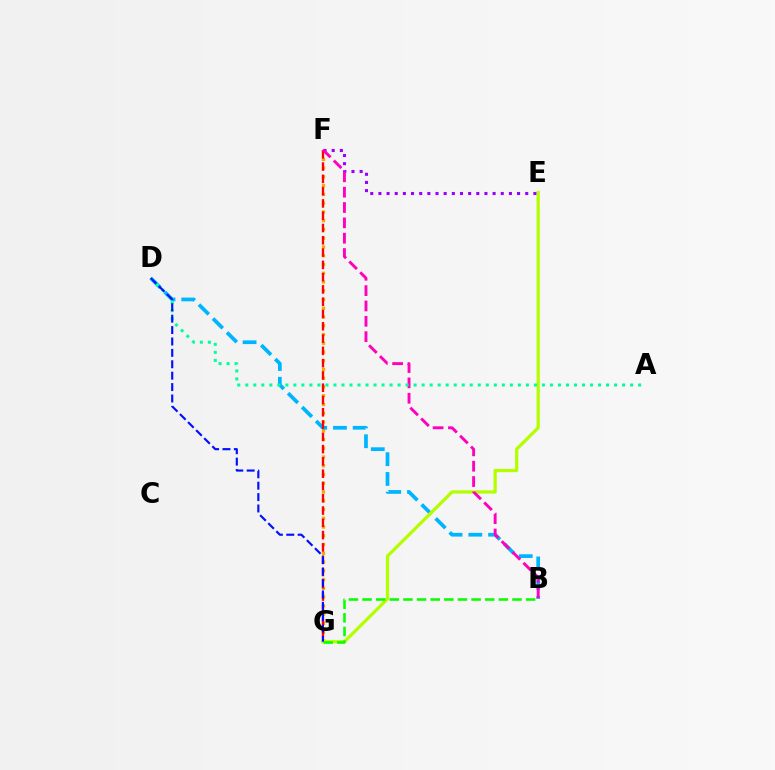{('F', 'G'): [{'color': '#ffa500', 'line_style': 'dotted', 'thickness': 2.38}, {'color': '#ff0000', 'line_style': 'dashed', 'thickness': 1.67}], ('B', 'D'): [{'color': '#00b5ff', 'line_style': 'dashed', 'thickness': 2.68}], ('E', 'G'): [{'color': '#b3ff00', 'line_style': 'solid', 'thickness': 2.33}], ('E', 'F'): [{'color': '#9b00ff', 'line_style': 'dotted', 'thickness': 2.22}], ('B', 'F'): [{'color': '#ff00bd', 'line_style': 'dashed', 'thickness': 2.08}], ('A', 'D'): [{'color': '#00ff9d', 'line_style': 'dotted', 'thickness': 2.18}], ('B', 'G'): [{'color': '#08ff00', 'line_style': 'dashed', 'thickness': 1.85}], ('D', 'G'): [{'color': '#0010ff', 'line_style': 'dashed', 'thickness': 1.55}]}